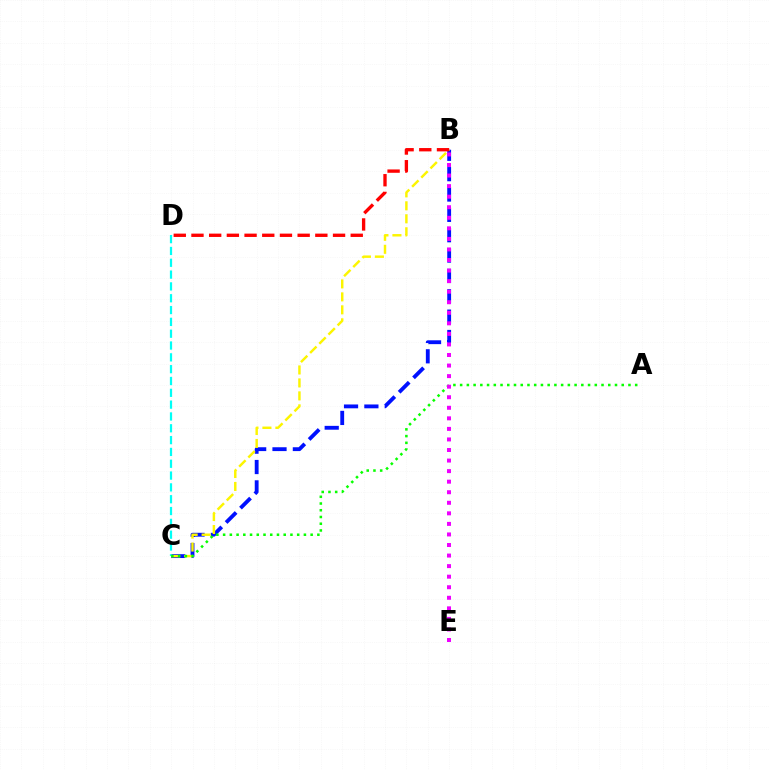{('B', 'C'): [{'color': '#0010ff', 'line_style': 'dashed', 'thickness': 2.77}, {'color': '#fcf500', 'line_style': 'dashed', 'thickness': 1.76}], ('C', 'D'): [{'color': '#00fff6', 'line_style': 'dashed', 'thickness': 1.61}], ('A', 'C'): [{'color': '#08ff00', 'line_style': 'dotted', 'thickness': 1.83}], ('B', 'E'): [{'color': '#ee00ff', 'line_style': 'dotted', 'thickness': 2.87}], ('B', 'D'): [{'color': '#ff0000', 'line_style': 'dashed', 'thickness': 2.4}]}